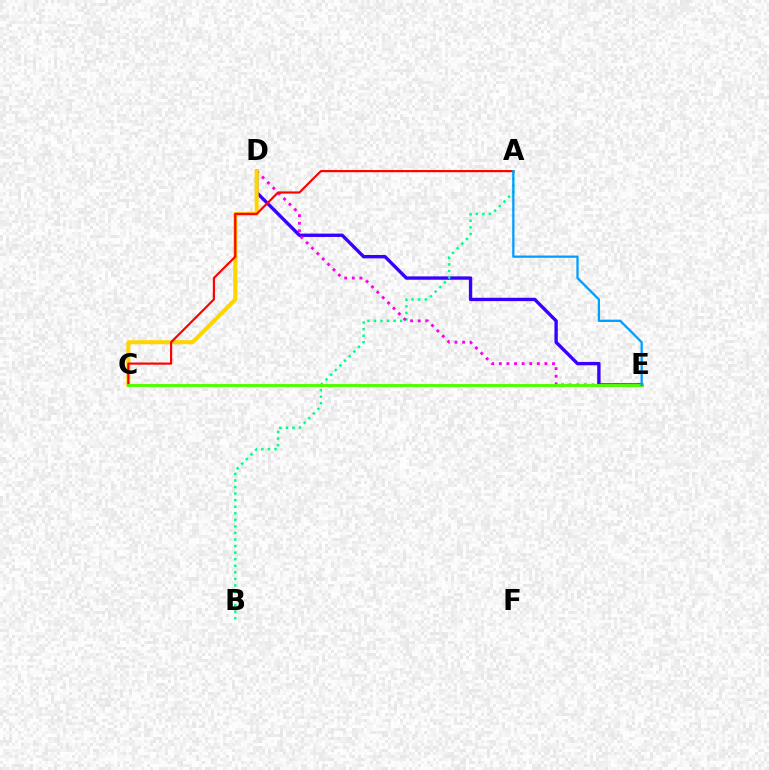{('D', 'E'): [{'color': '#3700ff', 'line_style': 'solid', 'thickness': 2.42}, {'color': '#ff00ed', 'line_style': 'dotted', 'thickness': 2.07}], ('A', 'B'): [{'color': '#00ff86', 'line_style': 'dotted', 'thickness': 1.78}], ('C', 'D'): [{'color': '#ffd500', 'line_style': 'solid', 'thickness': 2.9}], ('A', 'C'): [{'color': '#ff0000', 'line_style': 'solid', 'thickness': 1.56}], ('C', 'E'): [{'color': '#4fff00', 'line_style': 'solid', 'thickness': 2.1}], ('A', 'E'): [{'color': '#009eff', 'line_style': 'solid', 'thickness': 1.64}]}